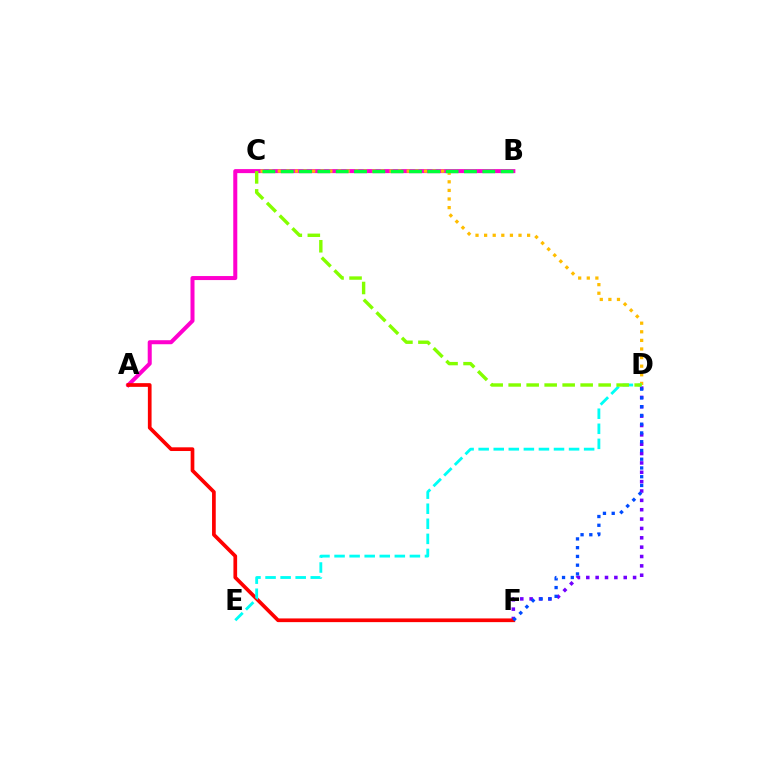{('A', 'B'): [{'color': '#ff00cf', 'line_style': 'solid', 'thickness': 2.9}], ('C', 'D'): [{'color': '#ffbd00', 'line_style': 'dotted', 'thickness': 2.34}, {'color': '#84ff00', 'line_style': 'dashed', 'thickness': 2.44}], ('D', 'F'): [{'color': '#7200ff', 'line_style': 'dotted', 'thickness': 2.54}, {'color': '#004bff', 'line_style': 'dotted', 'thickness': 2.38}], ('A', 'F'): [{'color': '#ff0000', 'line_style': 'solid', 'thickness': 2.66}], ('B', 'C'): [{'color': '#00ff39', 'line_style': 'dashed', 'thickness': 2.49}], ('D', 'E'): [{'color': '#00fff6', 'line_style': 'dashed', 'thickness': 2.05}]}